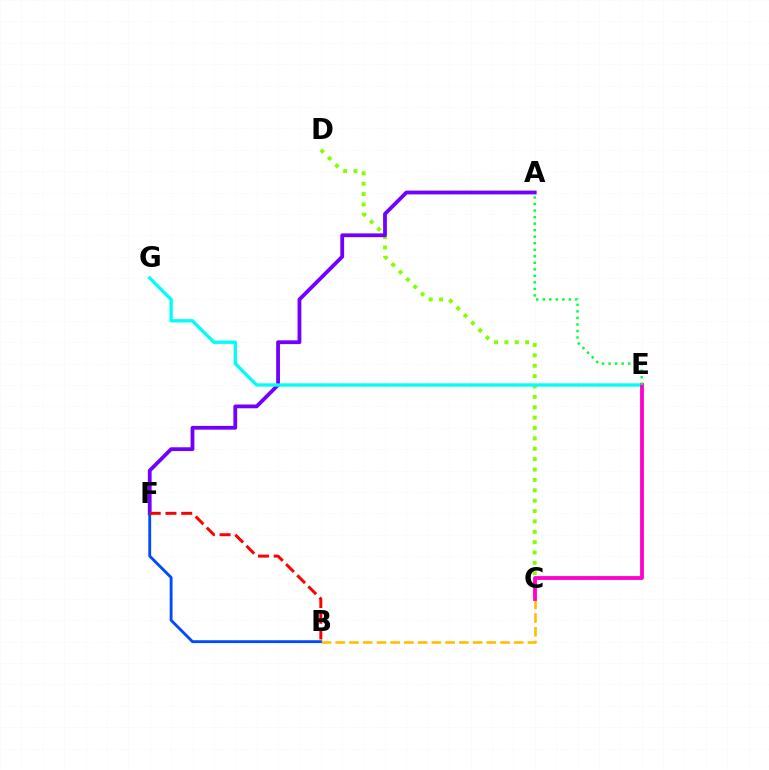{('C', 'D'): [{'color': '#84ff00', 'line_style': 'dotted', 'thickness': 2.82}], ('A', 'F'): [{'color': '#7200ff', 'line_style': 'solid', 'thickness': 2.73}], ('B', 'F'): [{'color': '#004bff', 'line_style': 'solid', 'thickness': 2.06}, {'color': '#ff0000', 'line_style': 'dashed', 'thickness': 2.14}], ('E', 'G'): [{'color': '#00fff6', 'line_style': 'solid', 'thickness': 2.4}], ('B', 'C'): [{'color': '#ffbd00', 'line_style': 'dashed', 'thickness': 1.87}], ('C', 'E'): [{'color': '#ff00cf', 'line_style': 'solid', 'thickness': 2.74}], ('A', 'E'): [{'color': '#00ff39', 'line_style': 'dotted', 'thickness': 1.77}]}